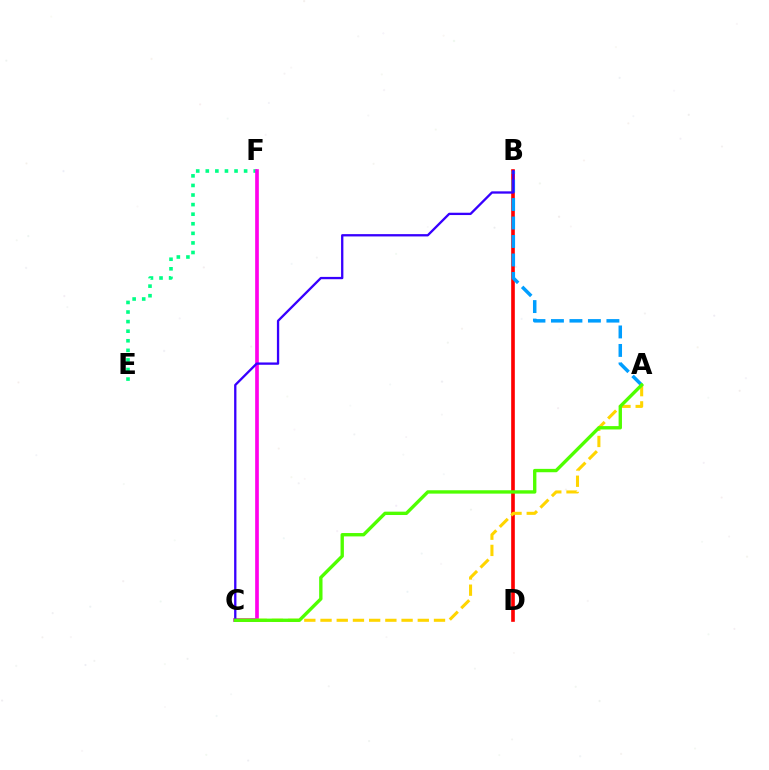{('E', 'F'): [{'color': '#00ff86', 'line_style': 'dotted', 'thickness': 2.6}], ('B', 'D'): [{'color': '#ff0000', 'line_style': 'solid', 'thickness': 2.62}], ('C', 'F'): [{'color': '#ff00ed', 'line_style': 'solid', 'thickness': 2.65}], ('A', 'B'): [{'color': '#009eff', 'line_style': 'dashed', 'thickness': 2.51}], ('B', 'C'): [{'color': '#3700ff', 'line_style': 'solid', 'thickness': 1.67}], ('A', 'C'): [{'color': '#ffd500', 'line_style': 'dashed', 'thickness': 2.2}, {'color': '#4fff00', 'line_style': 'solid', 'thickness': 2.42}]}